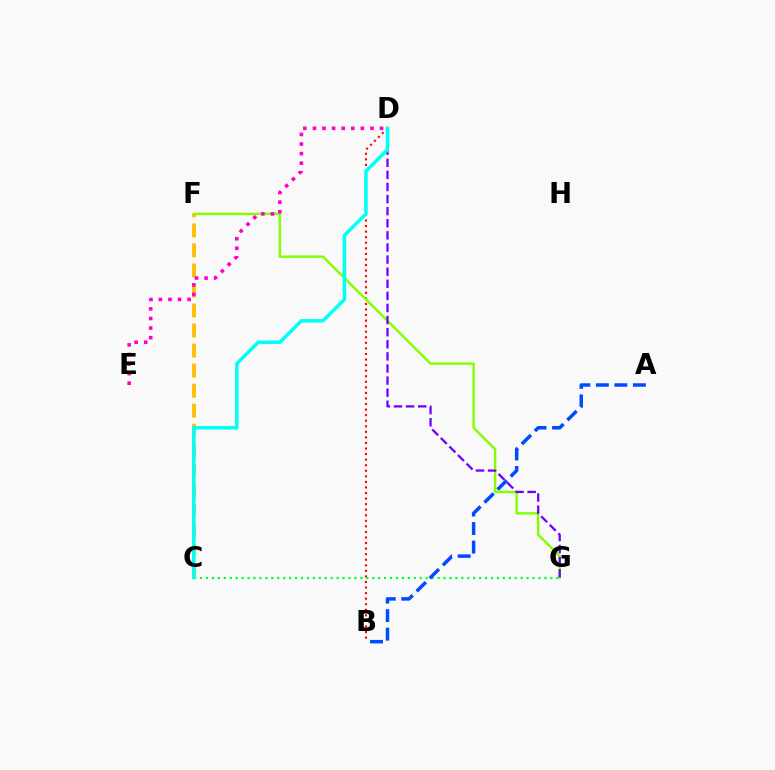{('B', 'D'): [{'color': '#ff0000', 'line_style': 'dotted', 'thickness': 1.51}], ('C', 'G'): [{'color': '#00ff39', 'line_style': 'dotted', 'thickness': 1.61}], ('F', 'G'): [{'color': '#84ff00', 'line_style': 'solid', 'thickness': 1.76}], ('D', 'G'): [{'color': '#7200ff', 'line_style': 'dashed', 'thickness': 1.64}], ('C', 'F'): [{'color': '#ffbd00', 'line_style': 'dashed', 'thickness': 2.72}], ('C', 'D'): [{'color': '#00fff6', 'line_style': 'solid', 'thickness': 2.52}], ('D', 'E'): [{'color': '#ff00cf', 'line_style': 'dotted', 'thickness': 2.6}], ('A', 'B'): [{'color': '#004bff', 'line_style': 'dashed', 'thickness': 2.51}]}